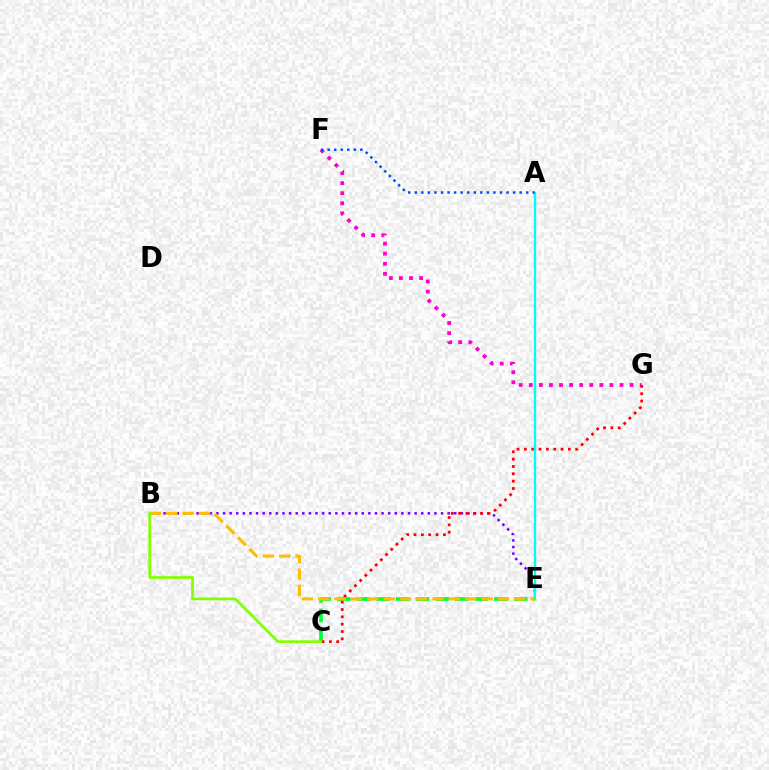{('F', 'G'): [{'color': '#ff00cf', 'line_style': 'dotted', 'thickness': 2.74}], ('B', 'E'): [{'color': '#7200ff', 'line_style': 'dotted', 'thickness': 1.79}, {'color': '#ffbd00', 'line_style': 'dashed', 'thickness': 2.22}], ('C', 'E'): [{'color': '#00ff39', 'line_style': 'dashed', 'thickness': 2.67}], ('C', 'G'): [{'color': '#ff0000', 'line_style': 'dotted', 'thickness': 1.99}], ('A', 'E'): [{'color': '#00fff6', 'line_style': 'solid', 'thickness': 1.68}], ('B', 'C'): [{'color': '#84ff00', 'line_style': 'solid', 'thickness': 1.95}], ('A', 'F'): [{'color': '#004bff', 'line_style': 'dotted', 'thickness': 1.78}]}